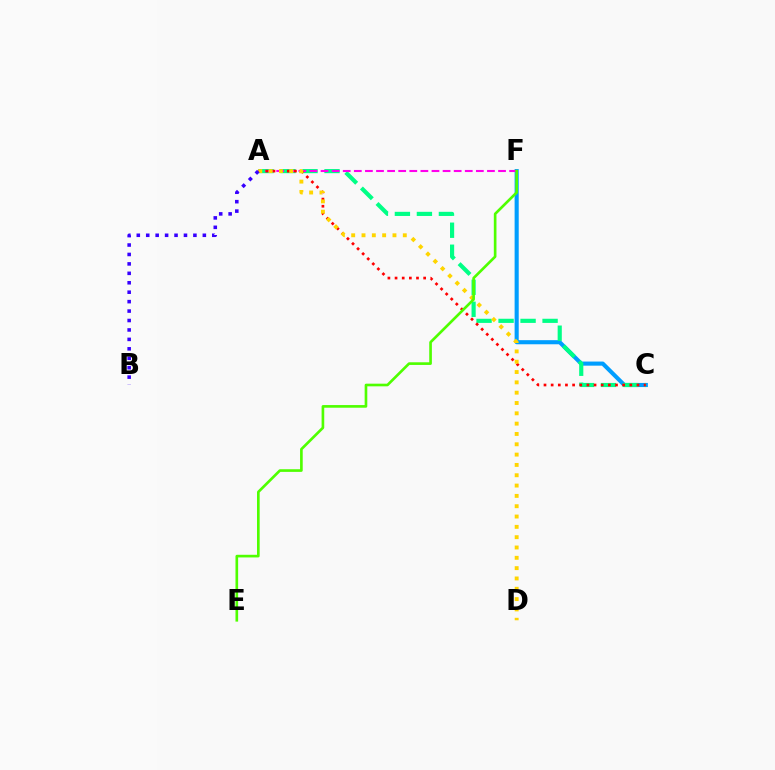{('C', 'F'): [{'color': '#009eff', 'line_style': 'solid', 'thickness': 2.96}], ('A', 'C'): [{'color': '#00ff86', 'line_style': 'dashed', 'thickness': 2.99}, {'color': '#ff0000', 'line_style': 'dotted', 'thickness': 1.94}], ('A', 'F'): [{'color': '#ff00ed', 'line_style': 'dashed', 'thickness': 1.51}], ('A', 'D'): [{'color': '#ffd500', 'line_style': 'dotted', 'thickness': 2.8}], ('E', 'F'): [{'color': '#4fff00', 'line_style': 'solid', 'thickness': 1.91}], ('A', 'B'): [{'color': '#3700ff', 'line_style': 'dotted', 'thickness': 2.56}]}